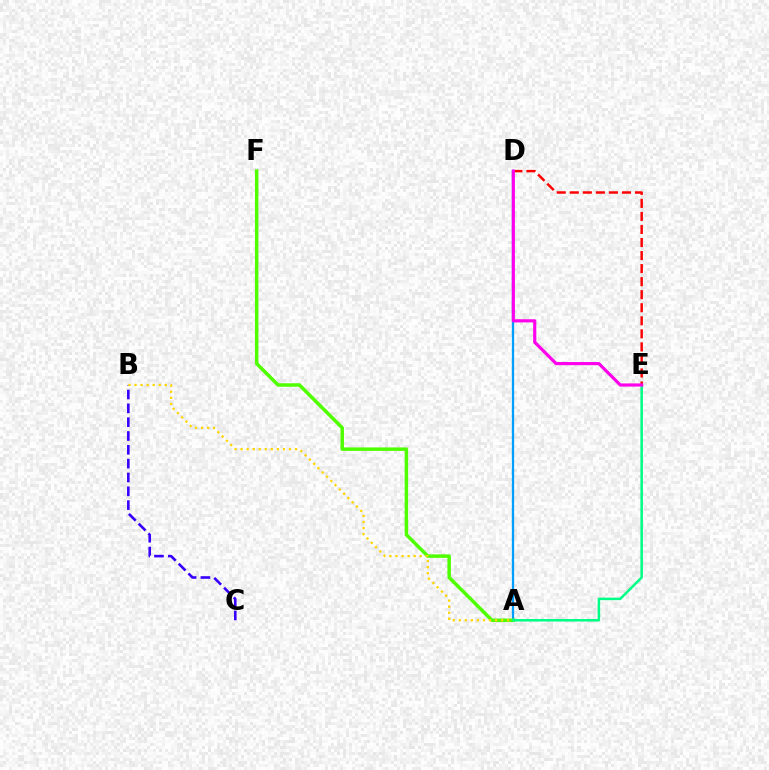{('A', 'D'): [{'color': '#009eff', 'line_style': 'solid', 'thickness': 1.64}], ('A', 'F'): [{'color': '#4fff00', 'line_style': 'solid', 'thickness': 2.51}], ('B', 'C'): [{'color': '#3700ff', 'line_style': 'dashed', 'thickness': 1.88}], ('A', 'B'): [{'color': '#ffd500', 'line_style': 'dotted', 'thickness': 1.64}], ('A', 'E'): [{'color': '#00ff86', 'line_style': 'solid', 'thickness': 1.82}], ('D', 'E'): [{'color': '#ff0000', 'line_style': 'dashed', 'thickness': 1.77}, {'color': '#ff00ed', 'line_style': 'solid', 'thickness': 2.28}]}